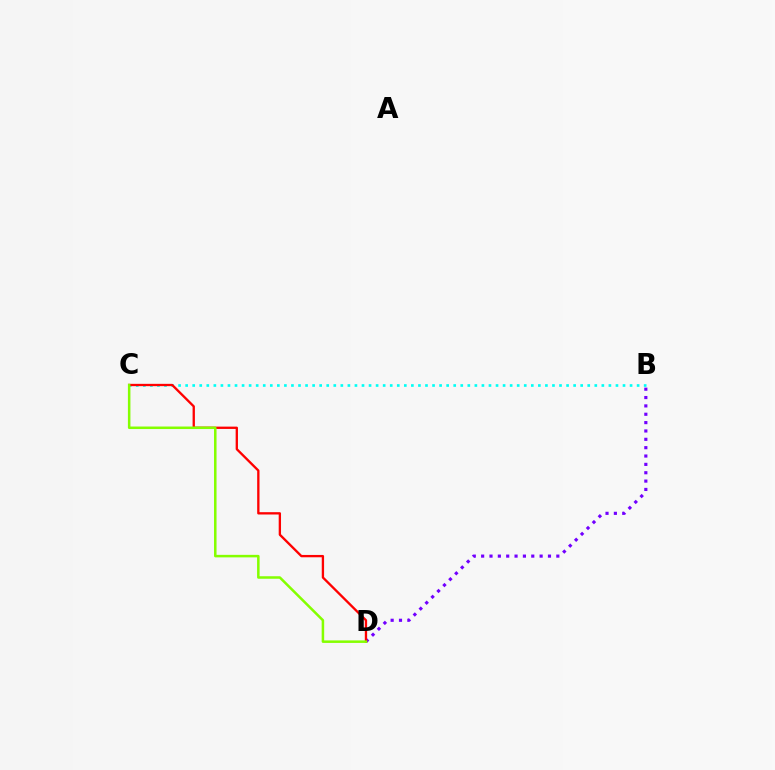{('B', 'D'): [{'color': '#7200ff', 'line_style': 'dotted', 'thickness': 2.27}], ('B', 'C'): [{'color': '#00fff6', 'line_style': 'dotted', 'thickness': 1.92}], ('C', 'D'): [{'color': '#ff0000', 'line_style': 'solid', 'thickness': 1.67}, {'color': '#84ff00', 'line_style': 'solid', 'thickness': 1.81}]}